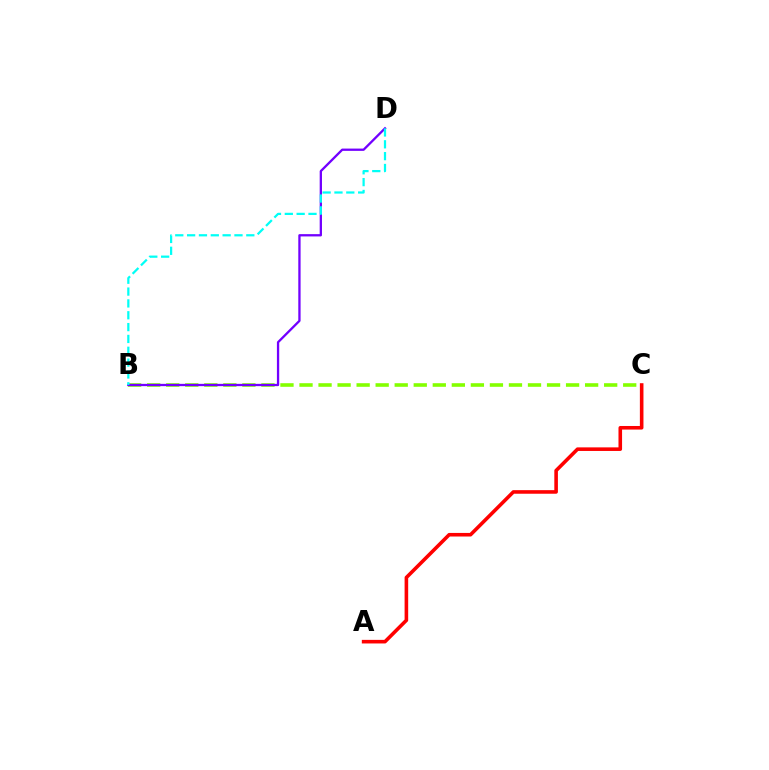{('B', 'C'): [{'color': '#84ff00', 'line_style': 'dashed', 'thickness': 2.59}], ('B', 'D'): [{'color': '#7200ff', 'line_style': 'solid', 'thickness': 1.66}, {'color': '#00fff6', 'line_style': 'dashed', 'thickness': 1.61}], ('A', 'C'): [{'color': '#ff0000', 'line_style': 'solid', 'thickness': 2.58}]}